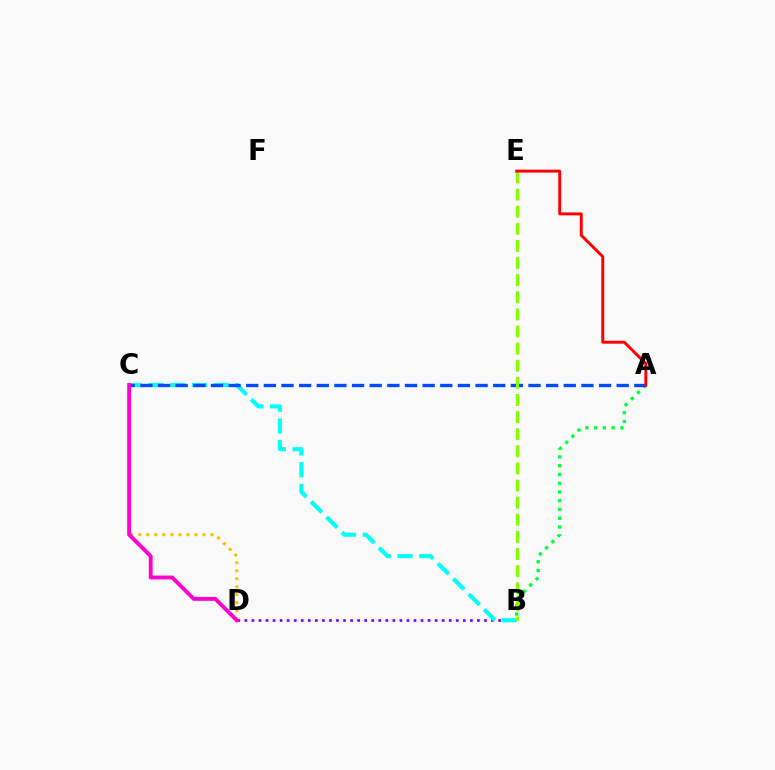{('B', 'D'): [{'color': '#7200ff', 'line_style': 'dotted', 'thickness': 1.91}], ('A', 'B'): [{'color': '#00ff39', 'line_style': 'dotted', 'thickness': 2.38}], ('B', 'C'): [{'color': '#00fff6', 'line_style': 'dashed', 'thickness': 2.96}], ('A', 'C'): [{'color': '#004bff', 'line_style': 'dashed', 'thickness': 2.4}], ('C', 'D'): [{'color': '#ffbd00', 'line_style': 'dotted', 'thickness': 2.18}, {'color': '#ff00cf', 'line_style': 'solid', 'thickness': 2.78}], ('B', 'E'): [{'color': '#84ff00', 'line_style': 'dashed', 'thickness': 2.33}], ('A', 'E'): [{'color': '#ff0000', 'line_style': 'solid', 'thickness': 2.1}]}